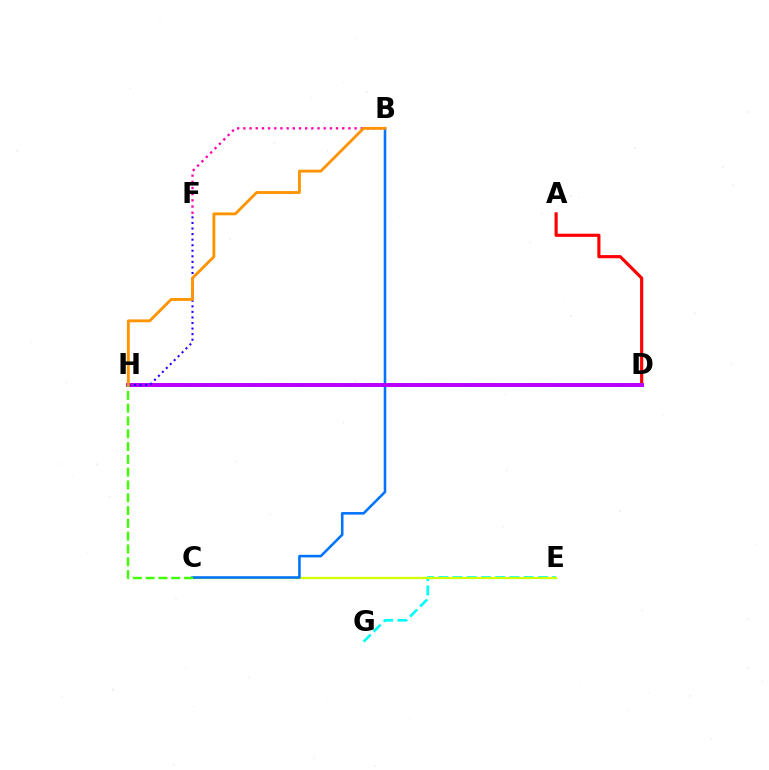{('A', 'D'): [{'color': '#ff0000', 'line_style': 'solid', 'thickness': 2.27}], ('E', 'G'): [{'color': '#00fff6', 'line_style': 'dashed', 'thickness': 1.93}], ('D', 'H'): [{'color': '#00ff5c', 'line_style': 'dotted', 'thickness': 2.56}, {'color': '#b900ff', 'line_style': 'solid', 'thickness': 2.83}], ('C', 'E'): [{'color': '#d1ff00', 'line_style': 'solid', 'thickness': 1.6}], ('B', 'C'): [{'color': '#0074ff', 'line_style': 'solid', 'thickness': 1.85}], ('B', 'F'): [{'color': '#ff00ac', 'line_style': 'dotted', 'thickness': 1.68}], ('F', 'H'): [{'color': '#2500ff', 'line_style': 'dotted', 'thickness': 1.51}], ('C', 'H'): [{'color': '#3dff00', 'line_style': 'dashed', 'thickness': 1.74}], ('B', 'H'): [{'color': '#ff9400', 'line_style': 'solid', 'thickness': 2.06}]}